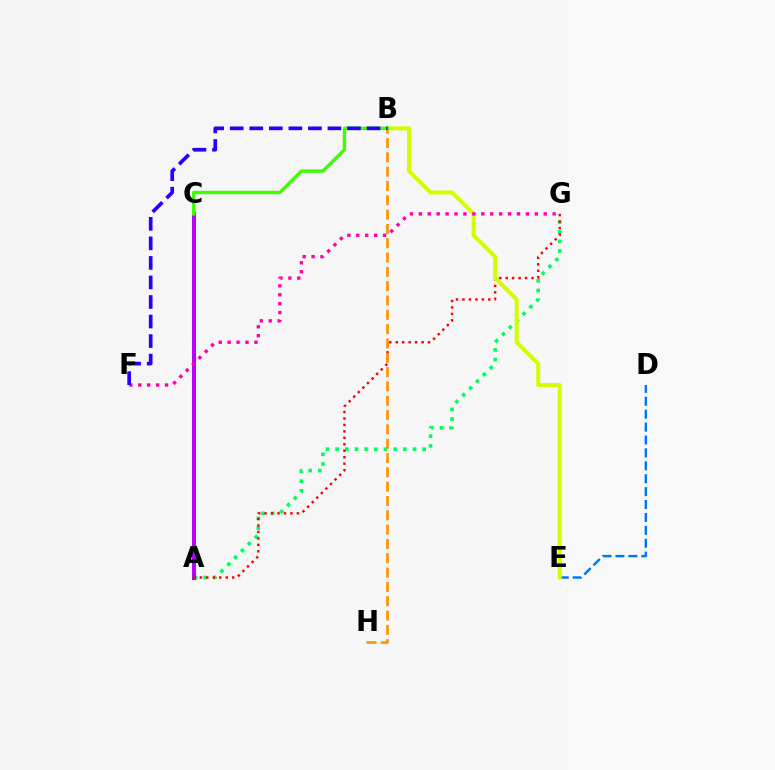{('A', 'G'): [{'color': '#00ff5c', 'line_style': 'dotted', 'thickness': 2.63}, {'color': '#ff0000', 'line_style': 'dotted', 'thickness': 1.76}], ('D', 'E'): [{'color': '#0074ff', 'line_style': 'dashed', 'thickness': 1.75}], ('A', 'C'): [{'color': '#00fff6', 'line_style': 'solid', 'thickness': 2.3}, {'color': '#b900ff', 'line_style': 'solid', 'thickness': 2.85}], ('B', 'H'): [{'color': '#ff9400', 'line_style': 'dashed', 'thickness': 1.95}], ('B', 'E'): [{'color': '#d1ff00', 'line_style': 'solid', 'thickness': 2.9}], ('B', 'C'): [{'color': '#3dff00', 'line_style': 'solid', 'thickness': 2.45}], ('F', 'G'): [{'color': '#ff00ac', 'line_style': 'dotted', 'thickness': 2.42}], ('B', 'F'): [{'color': '#2500ff', 'line_style': 'dashed', 'thickness': 2.66}]}